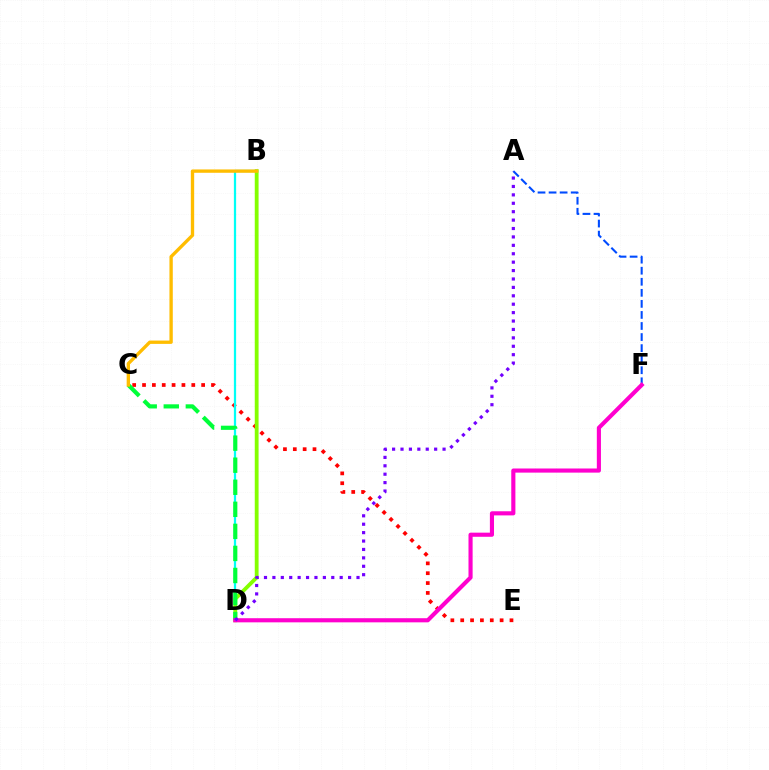{('A', 'F'): [{'color': '#004bff', 'line_style': 'dashed', 'thickness': 1.5}], ('C', 'E'): [{'color': '#ff0000', 'line_style': 'dotted', 'thickness': 2.68}], ('B', 'D'): [{'color': '#00fff6', 'line_style': 'solid', 'thickness': 1.62}, {'color': '#84ff00', 'line_style': 'solid', 'thickness': 2.75}], ('C', 'D'): [{'color': '#00ff39', 'line_style': 'dashed', 'thickness': 3.0}], ('D', 'F'): [{'color': '#ff00cf', 'line_style': 'solid', 'thickness': 2.97}], ('A', 'D'): [{'color': '#7200ff', 'line_style': 'dotted', 'thickness': 2.29}], ('B', 'C'): [{'color': '#ffbd00', 'line_style': 'solid', 'thickness': 2.4}]}